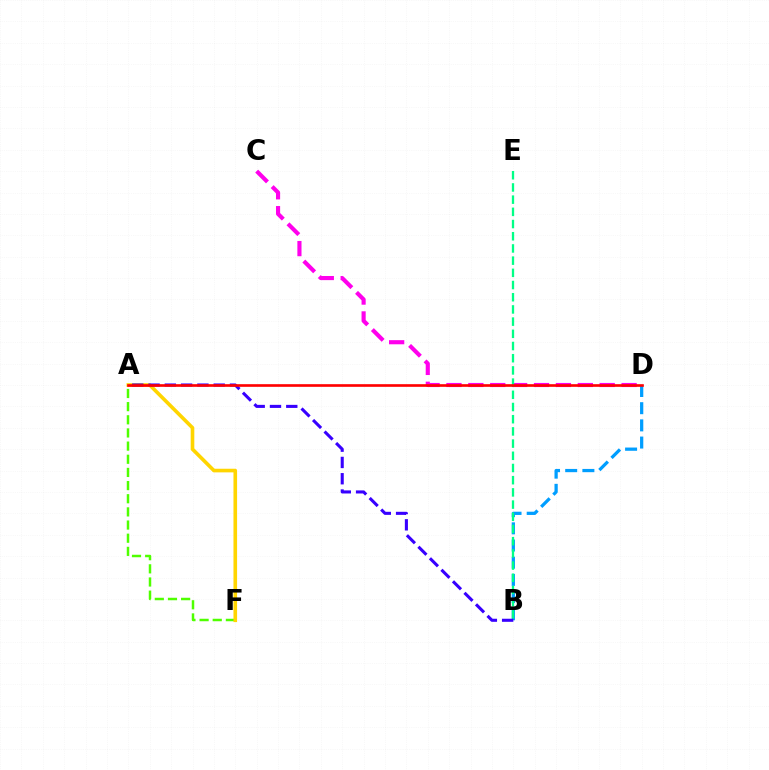{('B', 'D'): [{'color': '#009eff', 'line_style': 'dashed', 'thickness': 2.33}], ('A', 'F'): [{'color': '#4fff00', 'line_style': 'dashed', 'thickness': 1.79}, {'color': '#ffd500', 'line_style': 'solid', 'thickness': 2.61}], ('C', 'D'): [{'color': '#ff00ed', 'line_style': 'dashed', 'thickness': 2.97}], ('B', 'E'): [{'color': '#00ff86', 'line_style': 'dashed', 'thickness': 1.66}], ('A', 'B'): [{'color': '#3700ff', 'line_style': 'dashed', 'thickness': 2.21}], ('A', 'D'): [{'color': '#ff0000', 'line_style': 'solid', 'thickness': 1.91}]}